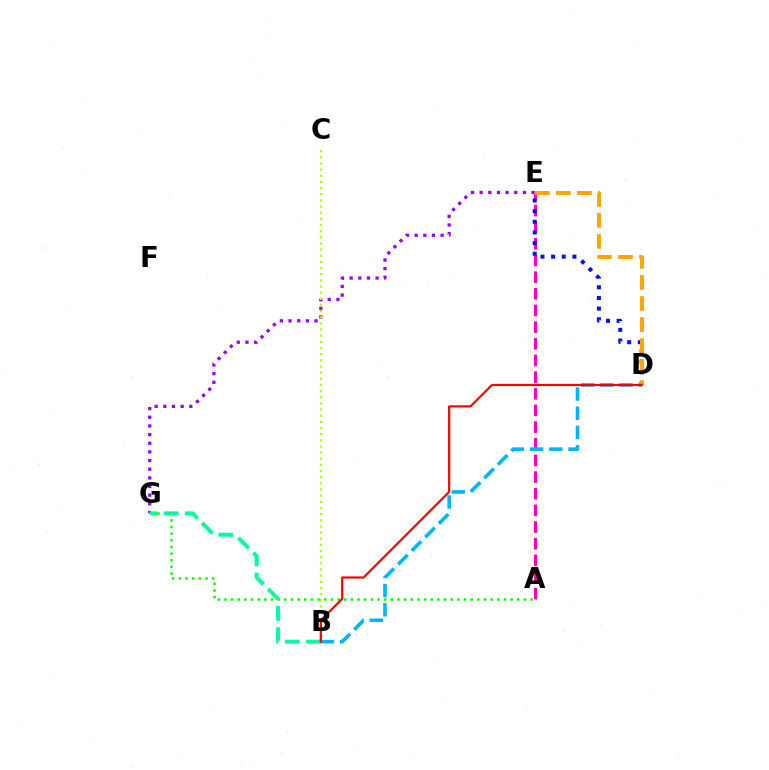{('A', 'E'): [{'color': '#ff00bd', 'line_style': 'dashed', 'thickness': 2.26}], ('A', 'G'): [{'color': '#08ff00', 'line_style': 'dotted', 'thickness': 1.81}], ('D', 'E'): [{'color': '#0010ff', 'line_style': 'dotted', 'thickness': 2.89}, {'color': '#ffa500', 'line_style': 'dashed', 'thickness': 2.86}], ('E', 'G'): [{'color': '#9b00ff', 'line_style': 'dotted', 'thickness': 2.35}], ('B', 'G'): [{'color': '#00ff9d', 'line_style': 'dashed', 'thickness': 2.88}], ('B', 'D'): [{'color': '#00b5ff', 'line_style': 'dashed', 'thickness': 2.61}, {'color': '#ff0000', 'line_style': 'solid', 'thickness': 1.6}], ('B', 'C'): [{'color': '#b3ff00', 'line_style': 'dotted', 'thickness': 1.67}]}